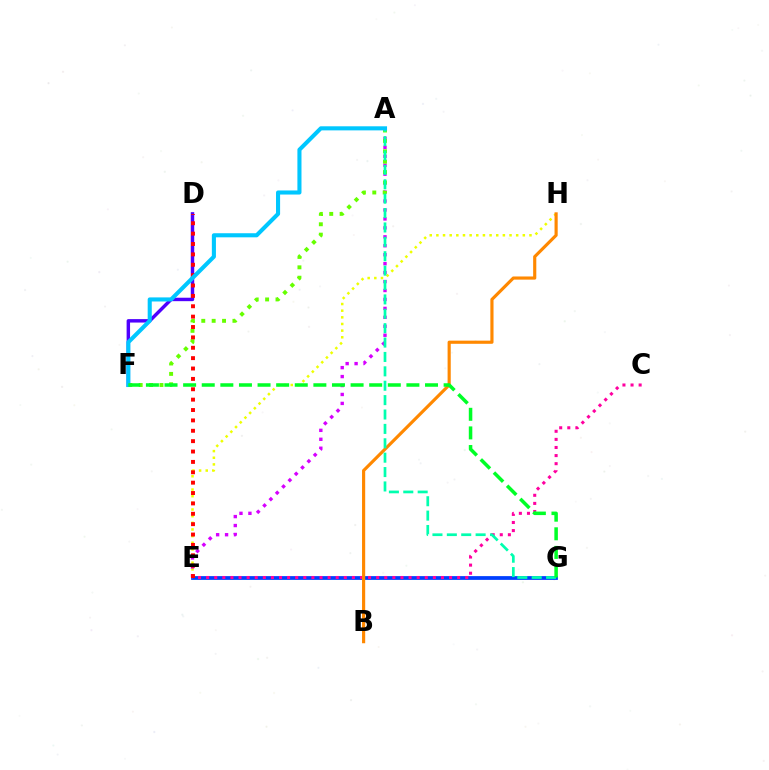{('D', 'F'): [{'color': '#4f00ff', 'line_style': 'solid', 'thickness': 2.48}], ('E', 'G'): [{'color': '#003fff', 'line_style': 'solid', 'thickness': 2.71}], ('E', 'H'): [{'color': '#eeff00', 'line_style': 'dotted', 'thickness': 1.81}], ('C', 'E'): [{'color': '#ff00a0', 'line_style': 'dotted', 'thickness': 2.2}], ('A', 'E'): [{'color': '#d600ff', 'line_style': 'dotted', 'thickness': 2.43}], ('A', 'F'): [{'color': '#66ff00', 'line_style': 'dotted', 'thickness': 2.82}, {'color': '#00c7ff', 'line_style': 'solid', 'thickness': 2.94}], ('B', 'H'): [{'color': '#ff8800', 'line_style': 'solid', 'thickness': 2.27}], ('A', 'G'): [{'color': '#00ffaf', 'line_style': 'dashed', 'thickness': 1.95}], ('D', 'E'): [{'color': '#ff0000', 'line_style': 'dotted', 'thickness': 2.82}], ('F', 'G'): [{'color': '#00ff27', 'line_style': 'dashed', 'thickness': 2.53}]}